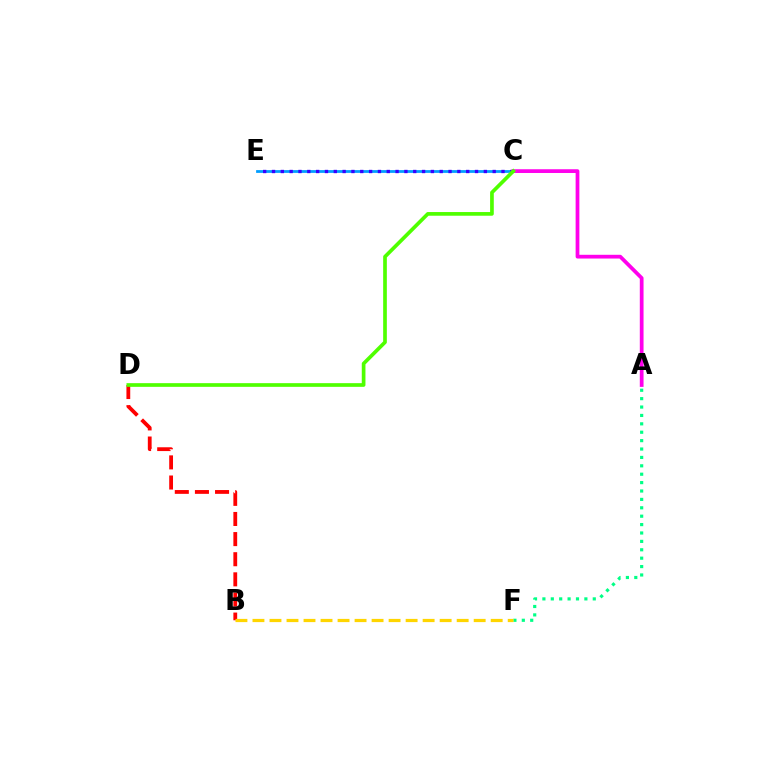{('B', 'D'): [{'color': '#ff0000', 'line_style': 'dashed', 'thickness': 2.73}], ('A', 'F'): [{'color': '#00ff86', 'line_style': 'dotted', 'thickness': 2.28}], ('C', 'E'): [{'color': '#009eff', 'line_style': 'solid', 'thickness': 1.99}, {'color': '#3700ff', 'line_style': 'dotted', 'thickness': 2.4}], ('A', 'C'): [{'color': '#ff00ed', 'line_style': 'solid', 'thickness': 2.7}], ('C', 'D'): [{'color': '#4fff00', 'line_style': 'solid', 'thickness': 2.65}], ('B', 'F'): [{'color': '#ffd500', 'line_style': 'dashed', 'thickness': 2.31}]}